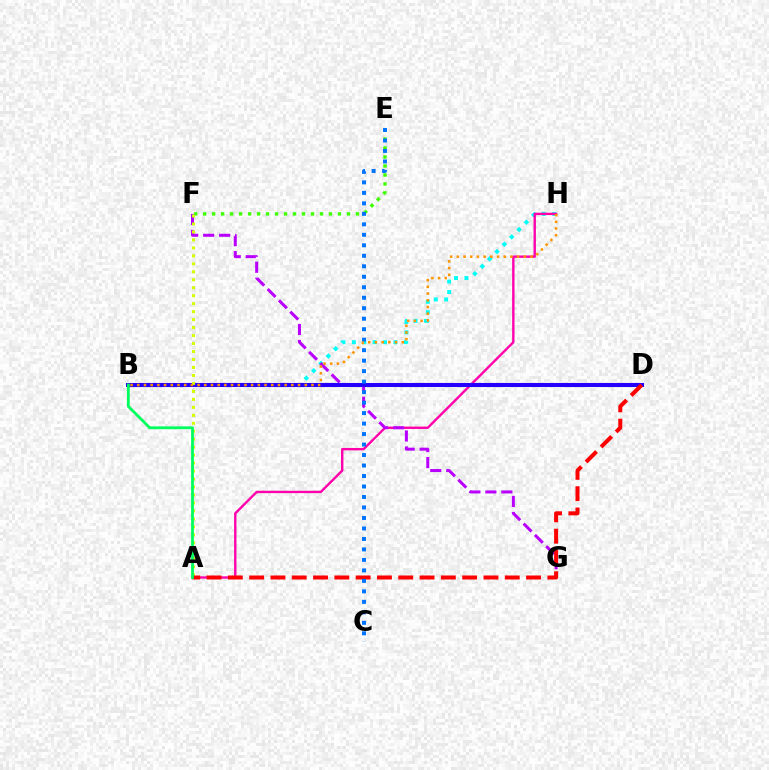{('B', 'H'): [{'color': '#00fff6', 'line_style': 'dotted', 'thickness': 2.82}, {'color': '#ff9400', 'line_style': 'dotted', 'thickness': 1.82}], ('A', 'H'): [{'color': '#ff00ac', 'line_style': 'solid', 'thickness': 1.72}], ('E', 'F'): [{'color': '#3dff00', 'line_style': 'dotted', 'thickness': 2.44}], ('F', 'G'): [{'color': '#b900ff', 'line_style': 'dashed', 'thickness': 2.17}], ('B', 'D'): [{'color': '#2500ff', 'line_style': 'solid', 'thickness': 2.93}], ('A', 'F'): [{'color': '#d1ff00', 'line_style': 'dotted', 'thickness': 2.17}], ('A', 'D'): [{'color': '#ff0000', 'line_style': 'dashed', 'thickness': 2.89}], ('C', 'E'): [{'color': '#0074ff', 'line_style': 'dotted', 'thickness': 2.85}], ('A', 'B'): [{'color': '#00ff5c', 'line_style': 'solid', 'thickness': 2.02}]}